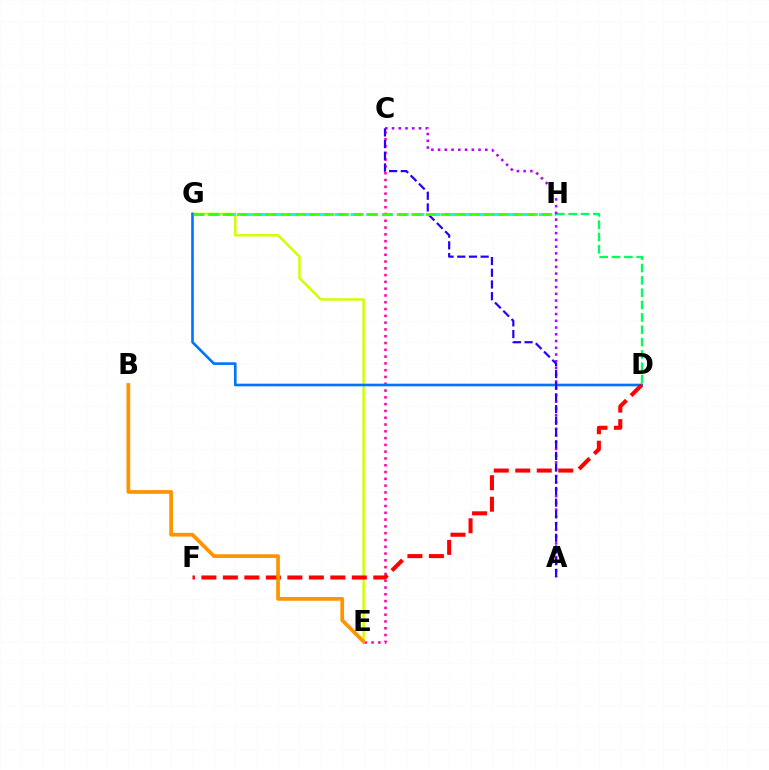{('E', 'G'): [{'color': '#d1ff00', 'line_style': 'solid', 'thickness': 1.77}], ('D', 'H'): [{'color': '#00ff5c', 'line_style': 'dashed', 'thickness': 1.68}], ('G', 'H'): [{'color': '#00fff6', 'line_style': 'dashed', 'thickness': 2.13}, {'color': '#3dff00', 'line_style': 'dashed', 'thickness': 1.97}], ('C', 'E'): [{'color': '#ff00ac', 'line_style': 'dotted', 'thickness': 1.85}], ('A', 'C'): [{'color': '#b900ff', 'line_style': 'dotted', 'thickness': 1.83}, {'color': '#2500ff', 'line_style': 'dashed', 'thickness': 1.59}], ('D', 'G'): [{'color': '#0074ff', 'line_style': 'solid', 'thickness': 1.9}], ('D', 'F'): [{'color': '#ff0000', 'line_style': 'dashed', 'thickness': 2.92}], ('B', 'E'): [{'color': '#ff9400', 'line_style': 'solid', 'thickness': 2.68}]}